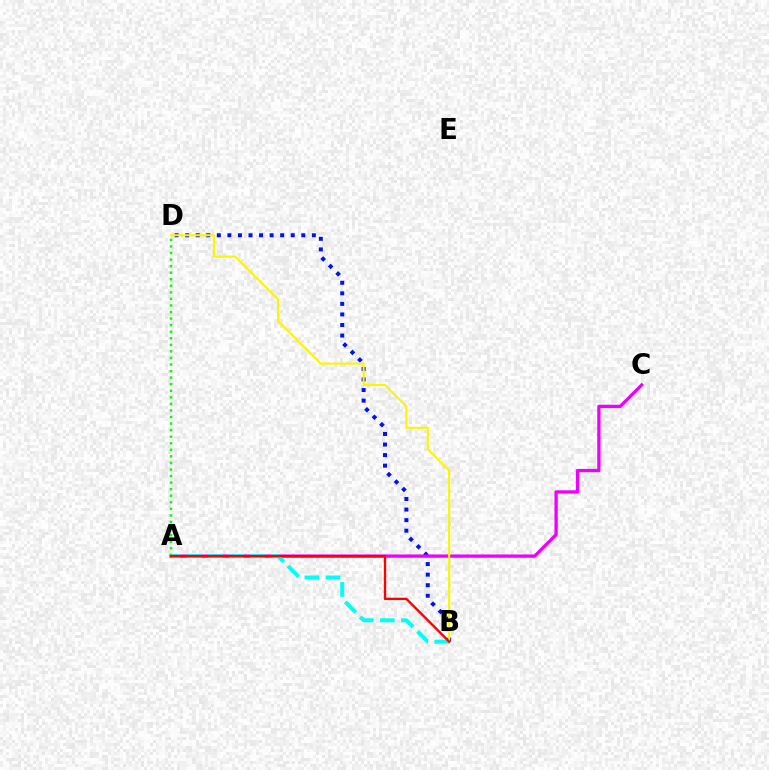{('B', 'D'): [{'color': '#0010ff', 'line_style': 'dotted', 'thickness': 2.87}, {'color': '#fcf500', 'line_style': 'solid', 'thickness': 1.53}], ('A', 'C'): [{'color': '#ee00ff', 'line_style': 'solid', 'thickness': 2.38}], ('A', 'D'): [{'color': '#08ff00', 'line_style': 'dotted', 'thickness': 1.78}], ('A', 'B'): [{'color': '#00fff6', 'line_style': 'dashed', 'thickness': 2.87}, {'color': '#ff0000', 'line_style': 'solid', 'thickness': 1.7}]}